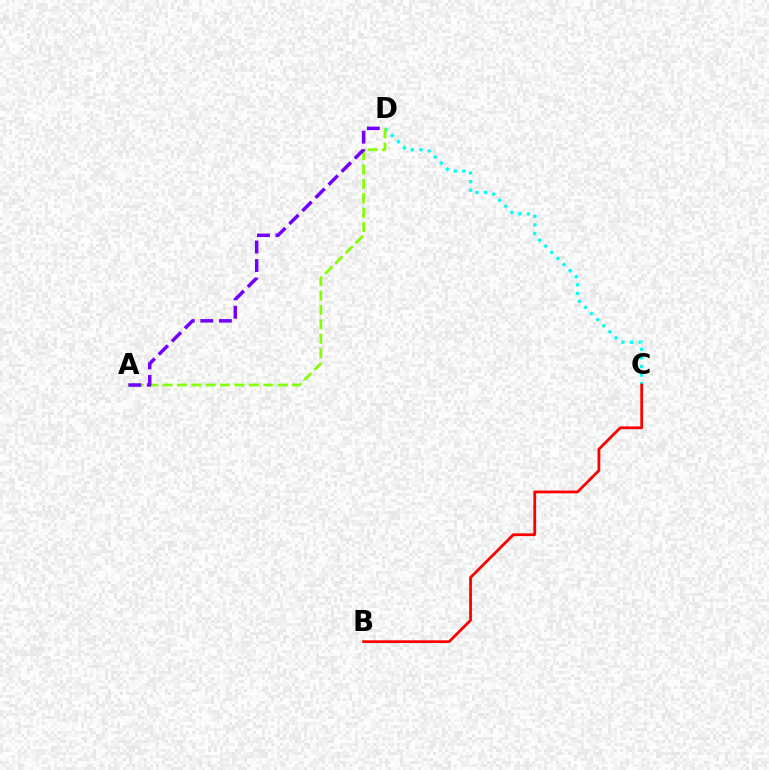{('C', 'D'): [{'color': '#00fff6', 'line_style': 'dotted', 'thickness': 2.34}], ('A', 'D'): [{'color': '#84ff00', 'line_style': 'dashed', 'thickness': 1.95}, {'color': '#7200ff', 'line_style': 'dashed', 'thickness': 2.52}], ('B', 'C'): [{'color': '#ff0000', 'line_style': 'solid', 'thickness': 1.99}]}